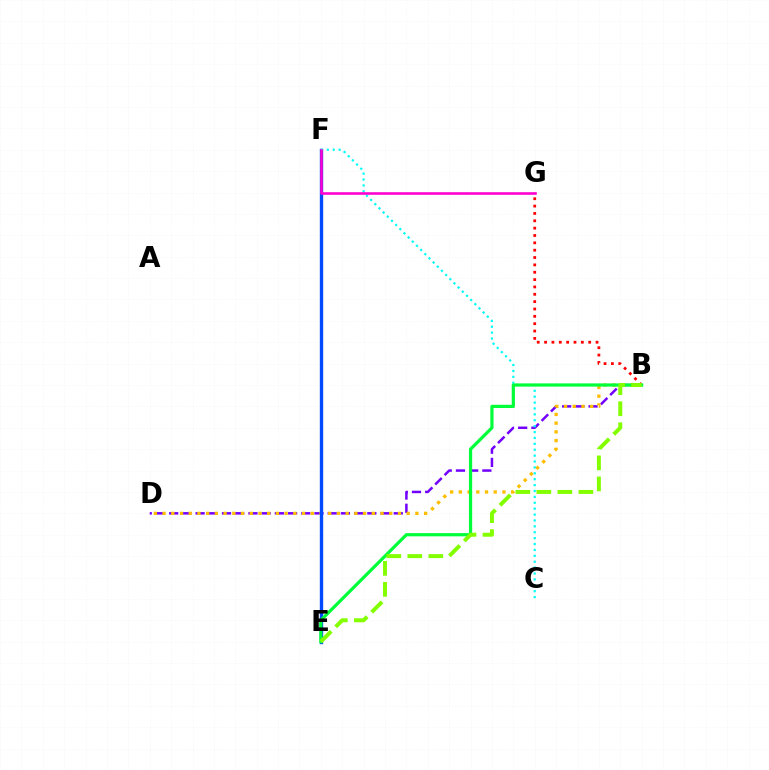{('B', 'G'): [{'color': '#ff0000', 'line_style': 'dotted', 'thickness': 2.0}], ('B', 'D'): [{'color': '#7200ff', 'line_style': 'dashed', 'thickness': 1.79}, {'color': '#ffbd00', 'line_style': 'dotted', 'thickness': 2.37}], ('E', 'F'): [{'color': '#004bff', 'line_style': 'solid', 'thickness': 2.42}], ('C', 'F'): [{'color': '#00fff6', 'line_style': 'dotted', 'thickness': 1.6}], ('F', 'G'): [{'color': '#ff00cf', 'line_style': 'solid', 'thickness': 1.86}], ('B', 'E'): [{'color': '#00ff39', 'line_style': 'solid', 'thickness': 2.31}, {'color': '#84ff00', 'line_style': 'dashed', 'thickness': 2.86}]}